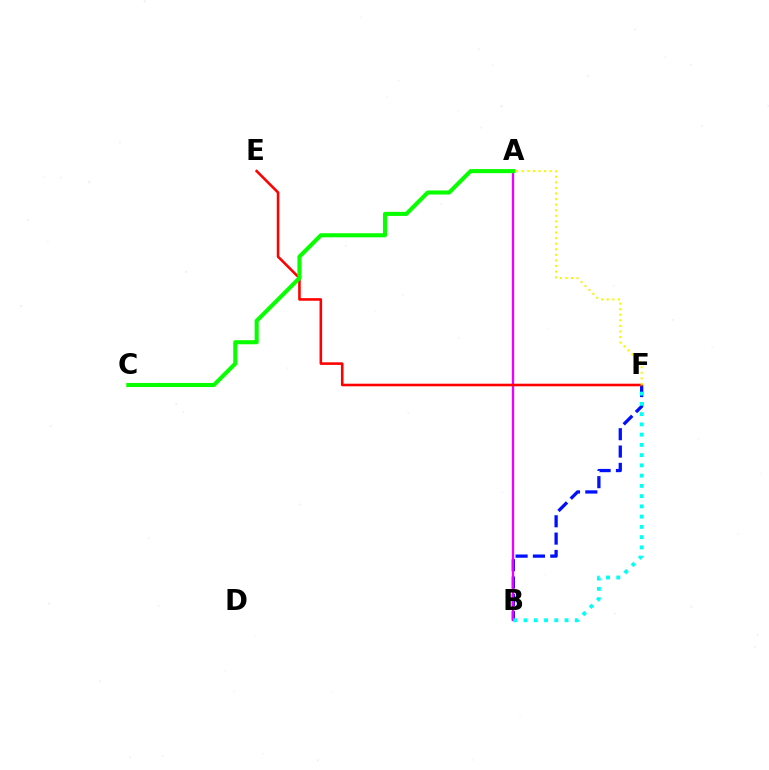{('B', 'F'): [{'color': '#0010ff', 'line_style': 'dashed', 'thickness': 2.36}, {'color': '#00fff6', 'line_style': 'dotted', 'thickness': 2.78}], ('A', 'B'): [{'color': '#ee00ff', 'line_style': 'solid', 'thickness': 1.68}], ('E', 'F'): [{'color': '#ff0000', 'line_style': 'solid', 'thickness': 1.86}], ('A', 'F'): [{'color': '#fcf500', 'line_style': 'dotted', 'thickness': 1.51}], ('A', 'C'): [{'color': '#08ff00', 'line_style': 'solid', 'thickness': 2.94}]}